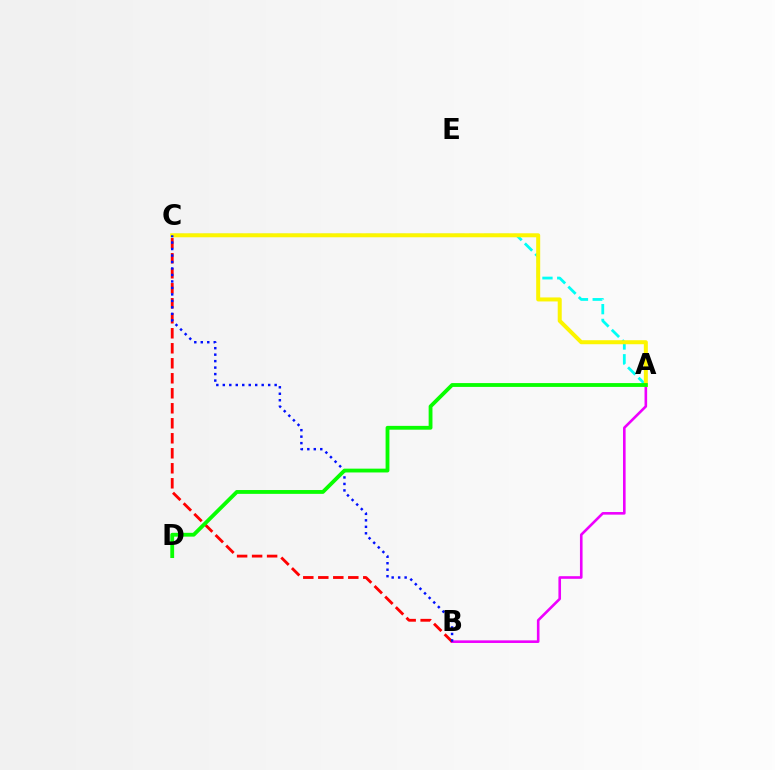{('A', 'C'): [{'color': '#00fff6', 'line_style': 'dashed', 'thickness': 2.01}, {'color': '#fcf500', 'line_style': 'solid', 'thickness': 2.88}], ('A', 'B'): [{'color': '#ee00ff', 'line_style': 'solid', 'thickness': 1.88}], ('B', 'C'): [{'color': '#ff0000', 'line_style': 'dashed', 'thickness': 2.04}, {'color': '#0010ff', 'line_style': 'dotted', 'thickness': 1.76}], ('A', 'D'): [{'color': '#08ff00', 'line_style': 'solid', 'thickness': 2.75}]}